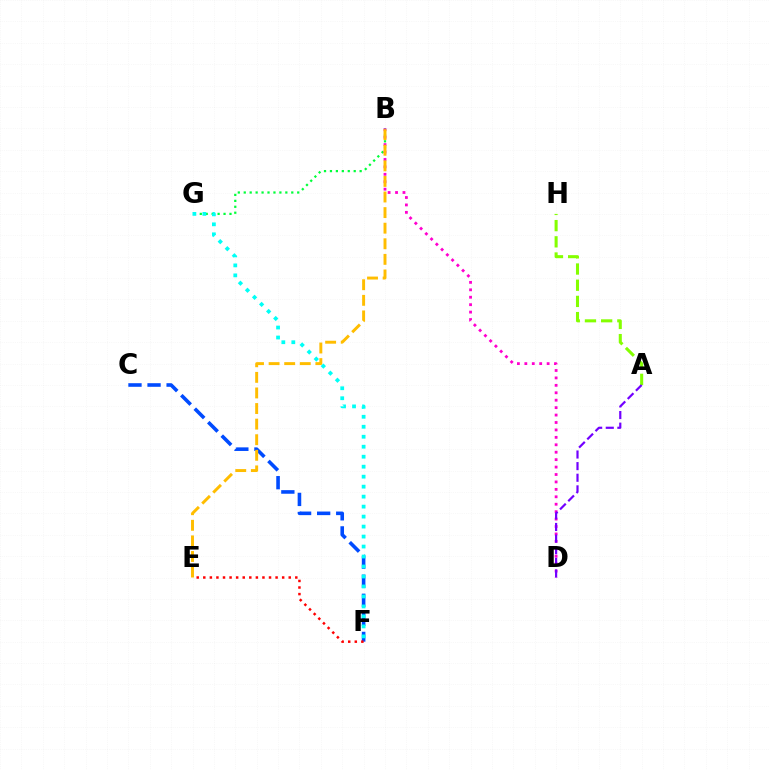{('B', 'G'): [{'color': '#00ff39', 'line_style': 'dotted', 'thickness': 1.61}], ('B', 'D'): [{'color': '#ff00cf', 'line_style': 'dotted', 'thickness': 2.02}], ('C', 'F'): [{'color': '#004bff', 'line_style': 'dashed', 'thickness': 2.59}], ('A', 'H'): [{'color': '#84ff00', 'line_style': 'dashed', 'thickness': 2.2}], ('B', 'E'): [{'color': '#ffbd00', 'line_style': 'dashed', 'thickness': 2.12}], ('F', 'G'): [{'color': '#00fff6', 'line_style': 'dotted', 'thickness': 2.71}], ('E', 'F'): [{'color': '#ff0000', 'line_style': 'dotted', 'thickness': 1.79}], ('A', 'D'): [{'color': '#7200ff', 'line_style': 'dashed', 'thickness': 1.58}]}